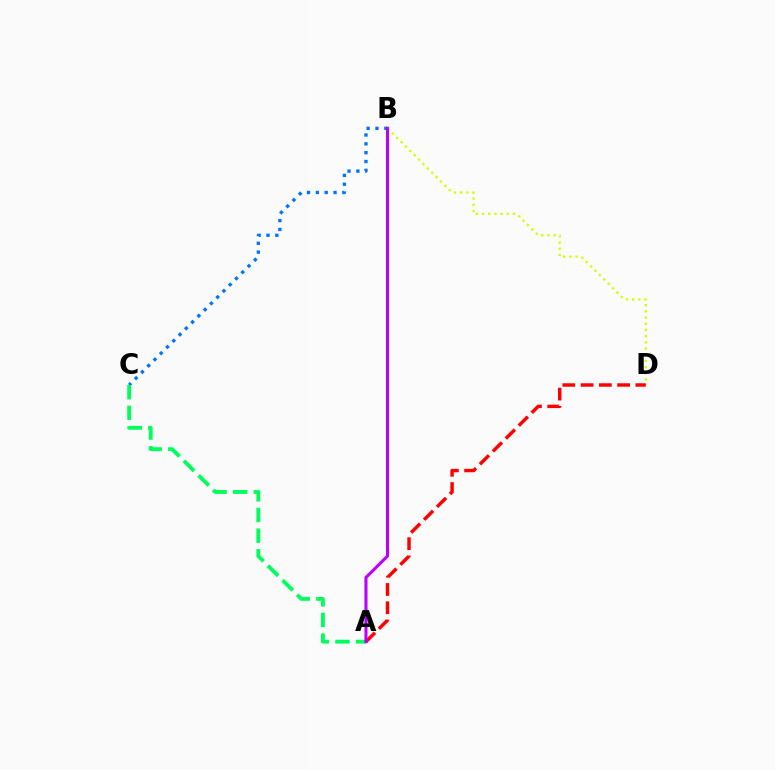{('B', 'D'): [{'color': '#d1ff00', 'line_style': 'dotted', 'thickness': 1.68}], ('B', 'C'): [{'color': '#0074ff', 'line_style': 'dotted', 'thickness': 2.4}], ('A', 'C'): [{'color': '#00ff5c', 'line_style': 'dashed', 'thickness': 2.8}], ('A', 'D'): [{'color': '#ff0000', 'line_style': 'dashed', 'thickness': 2.48}], ('A', 'B'): [{'color': '#b900ff', 'line_style': 'solid', 'thickness': 2.21}]}